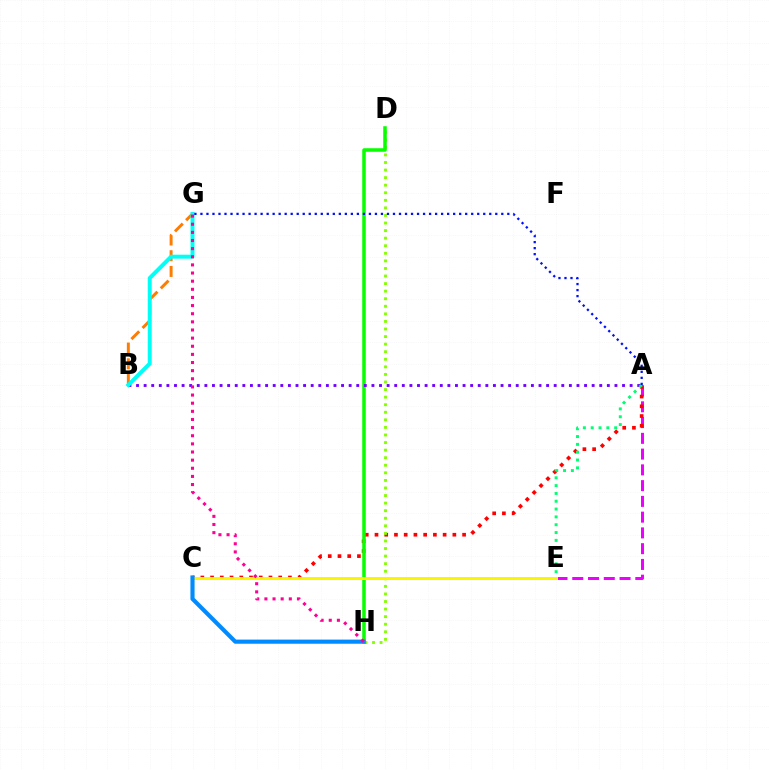{('A', 'E'): [{'color': '#ee00ff', 'line_style': 'dashed', 'thickness': 2.14}, {'color': '#00ff74', 'line_style': 'dotted', 'thickness': 2.13}], ('B', 'G'): [{'color': '#ff7c00', 'line_style': 'dashed', 'thickness': 2.14}, {'color': '#00fff6', 'line_style': 'solid', 'thickness': 2.85}], ('A', 'C'): [{'color': '#ff0000', 'line_style': 'dotted', 'thickness': 2.64}], ('D', 'H'): [{'color': '#84ff00', 'line_style': 'dotted', 'thickness': 2.06}, {'color': '#08ff00', 'line_style': 'solid', 'thickness': 2.54}], ('C', 'E'): [{'color': '#fcf500', 'line_style': 'solid', 'thickness': 2.16}], ('A', 'B'): [{'color': '#7200ff', 'line_style': 'dotted', 'thickness': 2.06}], ('A', 'G'): [{'color': '#0010ff', 'line_style': 'dotted', 'thickness': 1.63}], ('C', 'H'): [{'color': '#008cff', 'line_style': 'solid', 'thickness': 2.98}], ('G', 'H'): [{'color': '#ff0094', 'line_style': 'dotted', 'thickness': 2.21}]}